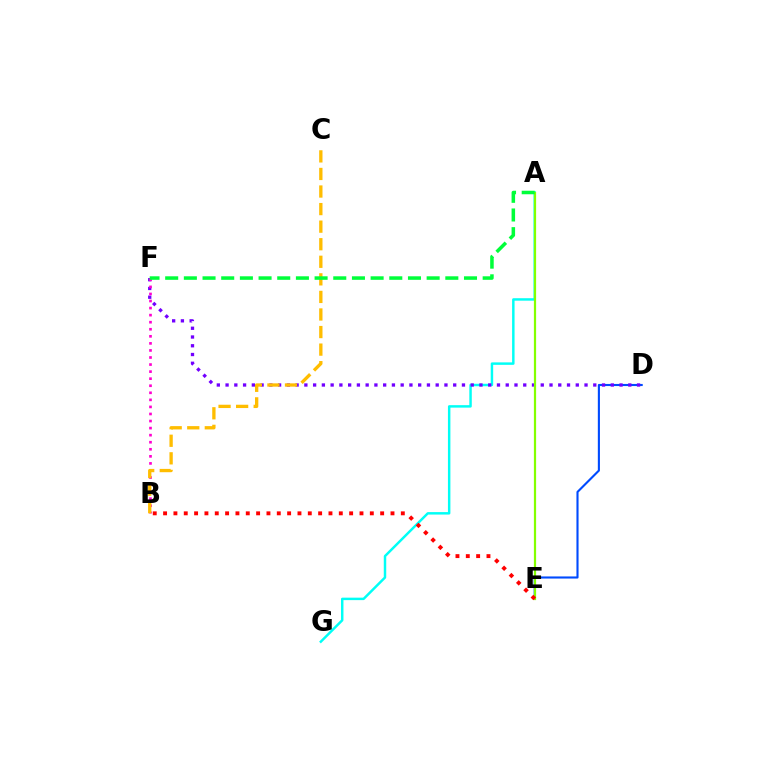{('D', 'E'): [{'color': '#004bff', 'line_style': 'solid', 'thickness': 1.52}], ('A', 'G'): [{'color': '#00fff6', 'line_style': 'solid', 'thickness': 1.77}], ('D', 'F'): [{'color': '#7200ff', 'line_style': 'dotted', 'thickness': 2.38}], ('A', 'E'): [{'color': '#84ff00', 'line_style': 'solid', 'thickness': 1.6}], ('B', 'F'): [{'color': '#ff00cf', 'line_style': 'dotted', 'thickness': 1.92}], ('B', 'C'): [{'color': '#ffbd00', 'line_style': 'dashed', 'thickness': 2.39}], ('B', 'E'): [{'color': '#ff0000', 'line_style': 'dotted', 'thickness': 2.81}], ('A', 'F'): [{'color': '#00ff39', 'line_style': 'dashed', 'thickness': 2.54}]}